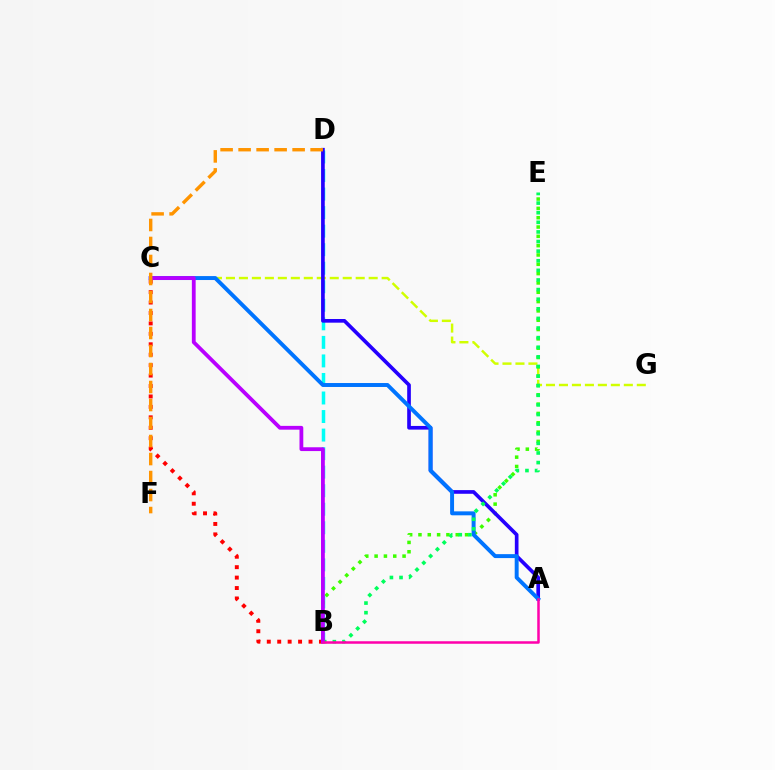{('B', 'D'): [{'color': '#00fff6', 'line_style': 'dashed', 'thickness': 2.52}], ('C', 'G'): [{'color': '#d1ff00', 'line_style': 'dashed', 'thickness': 1.76}], ('B', 'E'): [{'color': '#3dff00', 'line_style': 'dotted', 'thickness': 2.53}, {'color': '#00ff5c', 'line_style': 'dotted', 'thickness': 2.61}], ('A', 'D'): [{'color': '#2500ff', 'line_style': 'solid', 'thickness': 2.64}], ('B', 'C'): [{'color': '#ff0000', 'line_style': 'dotted', 'thickness': 2.83}, {'color': '#b900ff', 'line_style': 'solid', 'thickness': 2.73}], ('A', 'C'): [{'color': '#0074ff', 'line_style': 'solid', 'thickness': 2.84}], ('D', 'F'): [{'color': '#ff9400', 'line_style': 'dashed', 'thickness': 2.45}], ('A', 'B'): [{'color': '#ff00ac', 'line_style': 'solid', 'thickness': 1.81}]}